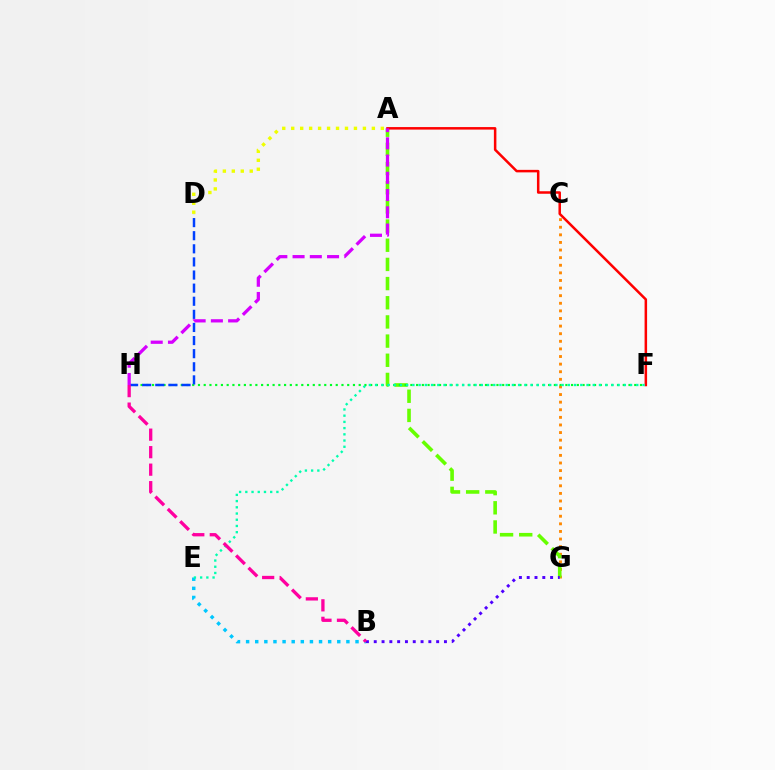{('C', 'G'): [{'color': '#ff8800', 'line_style': 'dotted', 'thickness': 2.07}], ('A', 'G'): [{'color': '#66ff00', 'line_style': 'dashed', 'thickness': 2.6}], ('B', 'E'): [{'color': '#00c7ff', 'line_style': 'dotted', 'thickness': 2.48}], ('A', 'D'): [{'color': '#eeff00', 'line_style': 'dotted', 'thickness': 2.43}], ('F', 'H'): [{'color': '#00ff27', 'line_style': 'dotted', 'thickness': 1.56}], ('A', 'F'): [{'color': '#ff0000', 'line_style': 'solid', 'thickness': 1.81}], ('D', 'H'): [{'color': '#003fff', 'line_style': 'dashed', 'thickness': 1.78}], ('E', 'F'): [{'color': '#00ffaf', 'line_style': 'dotted', 'thickness': 1.69}], ('B', 'G'): [{'color': '#4f00ff', 'line_style': 'dotted', 'thickness': 2.12}], ('A', 'H'): [{'color': '#d600ff', 'line_style': 'dashed', 'thickness': 2.34}], ('B', 'H'): [{'color': '#ff00a0', 'line_style': 'dashed', 'thickness': 2.38}]}